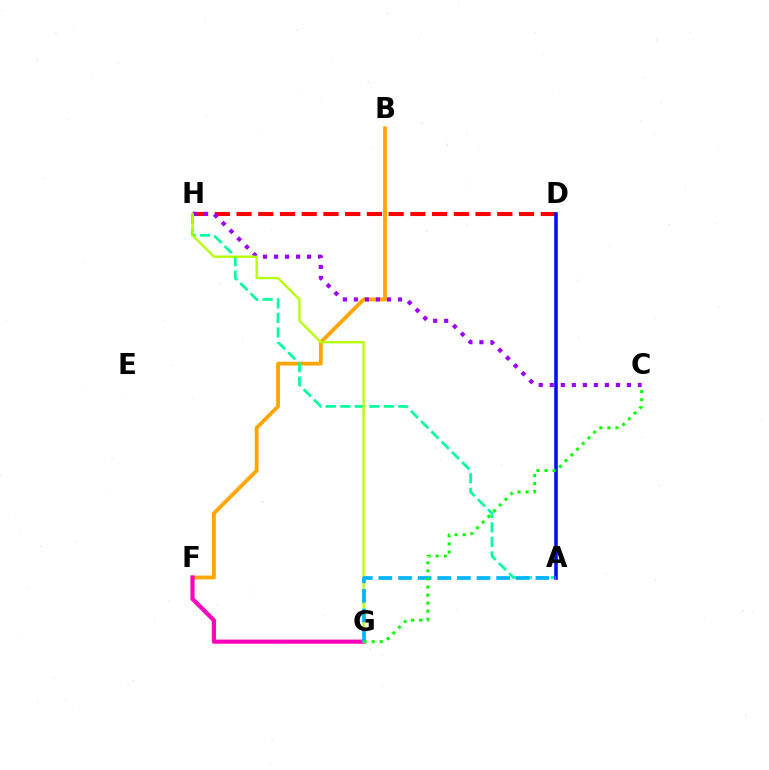{('B', 'F'): [{'color': '#ffa500', 'line_style': 'solid', 'thickness': 2.74}], ('F', 'G'): [{'color': '#ff00bd', 'line_style': 'solid', 'thickness': 2.99}], ('D', 'H'): [{'color': '#ff0000', 'line_style': 'dashed', 'thickness': 2.95}], ('C', 'H'): [{'color': '#9b00ff', 'line_style': 'dotted', 'thickness': 2.99}], ('A', 'H'): [{'color': '#00ff9d', 'line_style': 'dashed', 'thickness': 1.97}], ('G', 'H'): [{'color': '#b3ff00', 'line_style': 'solid', 'thickness': 1.65}], ('A', 'D'): [{'color': '#0010ff', 'line_style': 'solid', 'thickness': 2.58}], ('A', 'G'): [{'color': '#00b5ff', 'line_style': 'dashed', 'thickness': 2.67}], ('C', 'G'): [{'color': '#08ff00', 'line_style': 'dotted', 'thickness': 2.19}]}